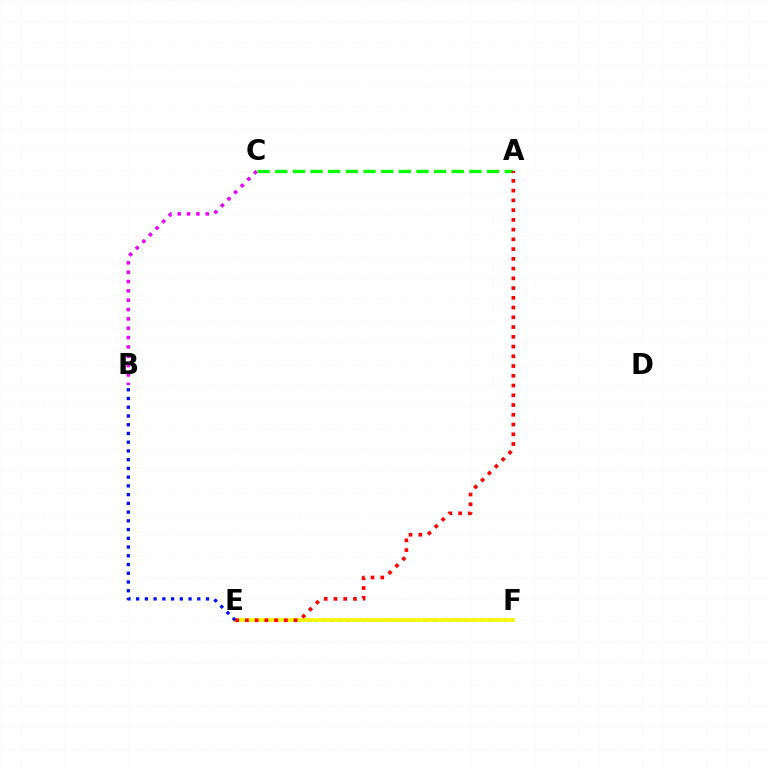{('B', 'C'): [{'color': '#ee00ff', 'line_style': 'dotted', 'thickness': 2.54}], ('A', 'C'): [{'color': '#08ff00', 'line_style': 'dashed', 'thickness': 2.4}], ('E', 'F'): [{'color': '#00fff6', 'line_style': 'dotted', 'thickness': 2.15}, {'color': '#fcf500', 'line_style': 'solid', 'thickness': 2.62}], ('B', 'E'): [{'color': '#0010ff', 'line_style': 'dotted', 'thickness': 2.37}], ('A', 'E'): [{'color': '#ff0000', 'line_style': 'dotted', 'thickness': 2.65}]}